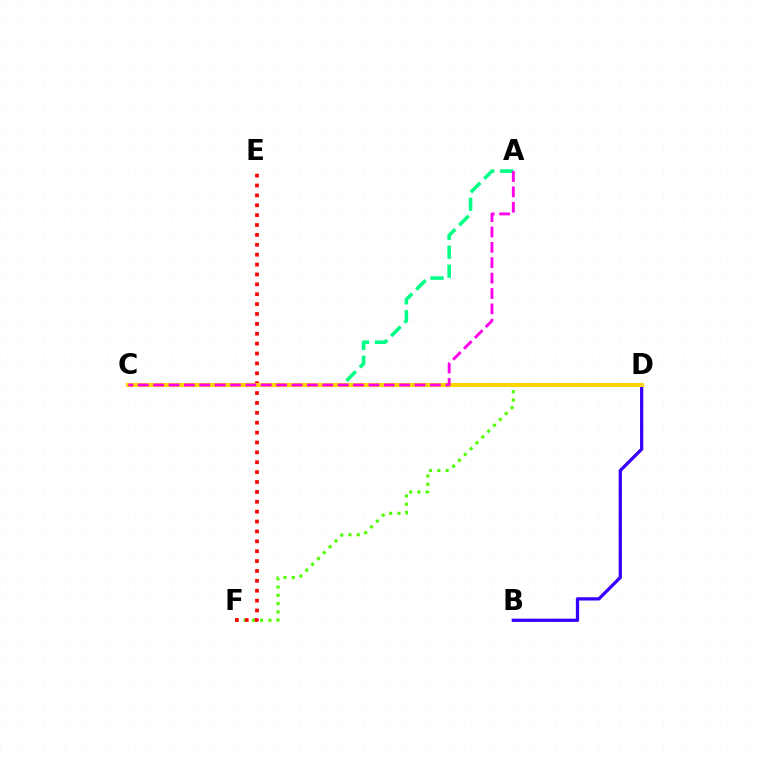{('C', 'D'): [{'color': '#009eff', 'line_style': 'dashed', 'thickness': 1.74}, {'color': '#ffd500', 'line_style': 'solid', 'thickness': 2.91}], ('A', 'C'): [{'color': '#00ff86', 'line_style': 'dashed', 'thickness': 2.57}, {'color': '#ff00ed', 'line_style': 'dashed', 'thickness': 2.09}], ('B', 'D'): [{'color': '#3700ff', 'line_style': 'solid', 'thickness': 2.35}], ('D', 'F'): [{'color': '#4fff00', 'line_style': 'dotted', 'thickness': 2.25}], ('E', 'F'): [{'color': '#ff0000', 'line_style': 'dotted', 'thickness': 2.69}]}